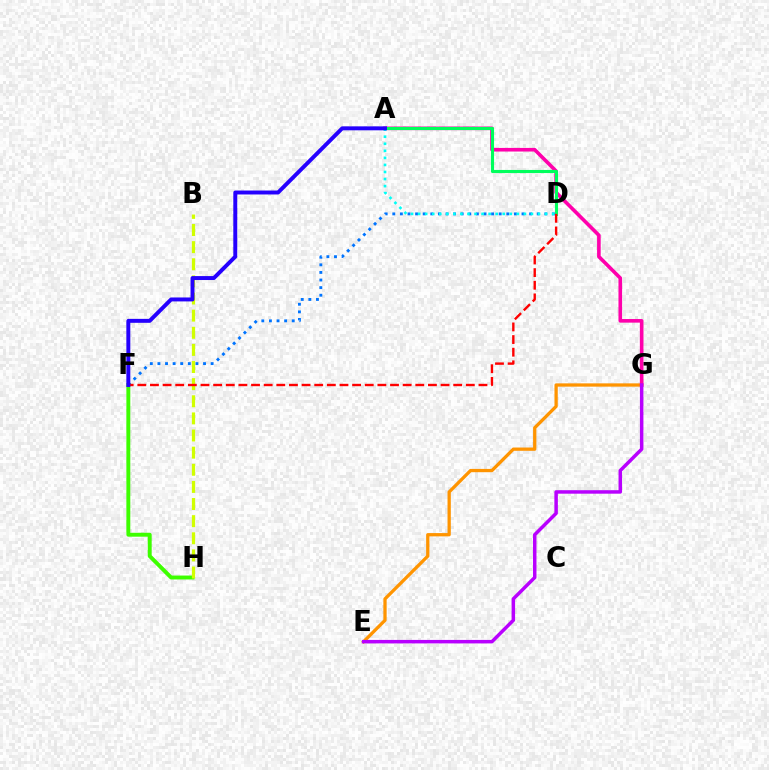{('E', 'G'): [{'color': '#ff9400', 'line_style': 'solid', 'thickness': 2.36}, {'color': '#b900ff', 'line_style': 'solid', 'thickness': 2.51}], ('D', 'F'): [{'color': '#0074ff', 'line_style': 'dotted', 'thickness': 2.07}, {'color': '#ff0000', 'line_style': 'dashed', 'thickness': 1.72}], ('F', 'H'): [{'color': '#3dff00', 'line_style': 'solid', 'thickness': 2.82}], ('B', 'H'): [{'color': '#d1ff00', 'line_style': 'dashed', 'thickness': 2.33}], ('A', 'G'): [{'color': '#ff00ac', 'line_style': 'solid', 'thickness': 2.6}], ('A', 'D'): [{'color': '#00ff5c', 'line_style': 'solid', 'thickness': 2.24}, {'color': '#00fff6', 'line_style': 'dotted', 'thickness': 1.92}], ('A', 'F'): [{'color': '#2500ff', 'line_style': 'solid', 'thickness': 2.84}]}